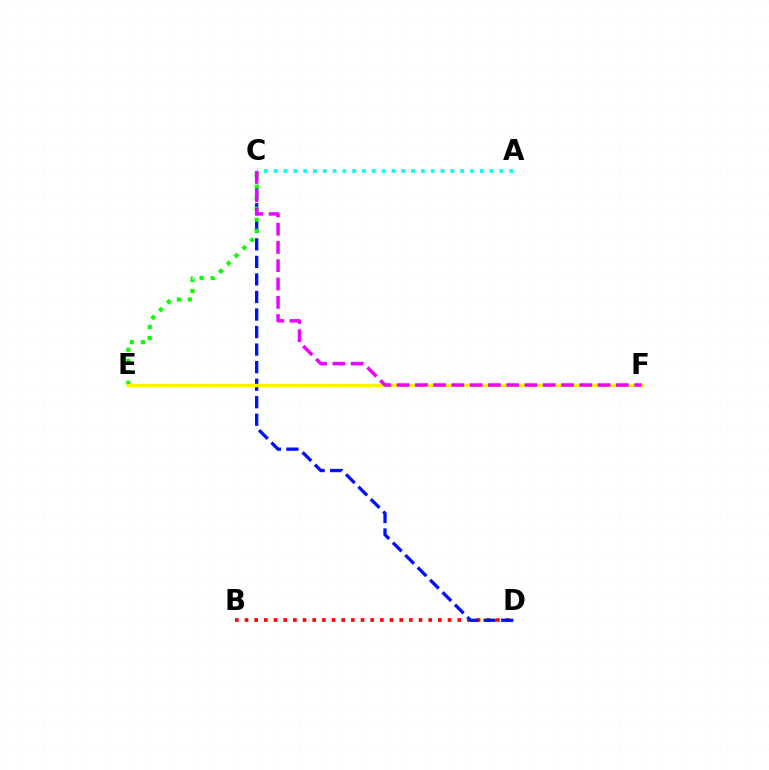{('B', 'D'): [{'color': '#ff0000', 'line_style': 'dotted', 'thickness': 2.63}], ('C', 'D'): [{'color': '#0010ff', 'line_style': 'dashed', 'thickness': 2.38}], ('C', 'E'): [{'color': '#08ff00', 'line_style': 'dotted', 'thickness': 3.0}], ('E', 'F'): [{'color': '#fcf500', 'line_style': 'solid', 'thickness': 2.34}], ('A', 'C'): [{'color': '#00fff6', 'line_style': 'dotted', 'thickness': 2.67}], ('C', 'F'): [{'color': '#ee00ff', 'line_style': 'dashed', 'thickness': 2.48}]}